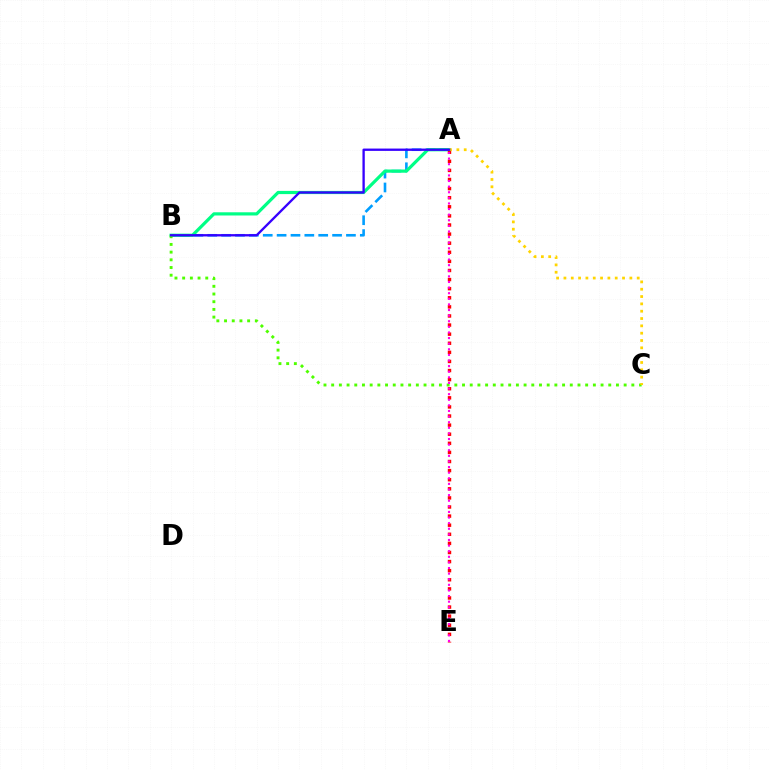{('A', 'B'): [{'color': '#009eff', 'line_style': 'dashed', 'thickness': 1.88}, {'color': '#00ff86', 'line_style': 'solid', 'thickness': 2.31}, {'color': '#3700ff', 'line_style': 'solid', 'thickness': 1.68}], ('A', 'E'): [{'color': '#ff0000', 'line_style': 'dotted', 'thickness': 2.47}, {'color': '#ff00ed', 'line_style': 'dotted', 'thickness': 1.52}], ('B', 'C'): [{'color': '#4fff00', 'line_style': 'dotted', 'thickness': 2.09}], ('A', 'C'): [{'color': '#ffd500', 'line_style': 'dotted', 'thickness': 1.99}]}